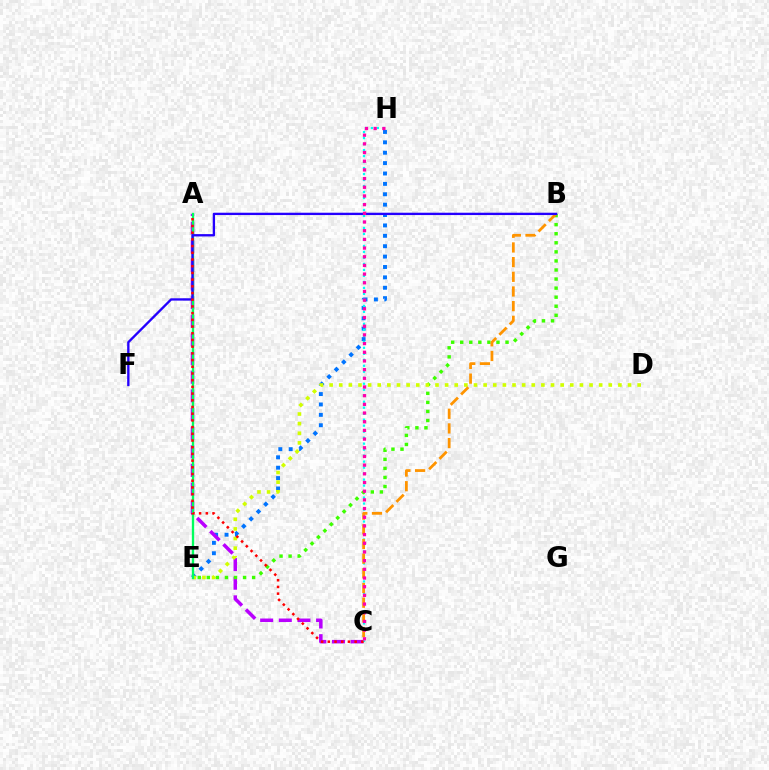{('E', 'H'): [{'color': '#0074ff', 'line_style': 'dotted', 'thickness': 2.82}], ('A', 'C'): [{'color': '#b900ff', 'line_style': 'dashed', 'thickness': 2.53}, {'color': '#ff0000', 'line_style': 'dotted', 'thickness': 1.82}], ('C', 'H'): [{'color': '#00fff6', 'line_style': 'dotted', 'thickness': 1.63}, {'color': '#ff00ac', 'line_style': 'dotted', 'thickness': 2.36}], ('B', 'E'): [{'color': '#3dff00', 'line_style': 'dotted', 'thickness': 2.46}], ('D', 'E'): [{'color': '#d1ff00', 'line_style': 'dotted', 'thickness': 2.62}], ('A', 'E'): [{'color': '#00ff5c', 'line_style': 'solid', 'thickness': 1.68}], ('B', 'C'): [{'color': '#ff9400', 'line_style': 'dashed', 'thickness': 1.99}], ('B', 'F'): [{'color': '#2500ff', 'line_style': 'solid', 'thickness': 1.68}]}